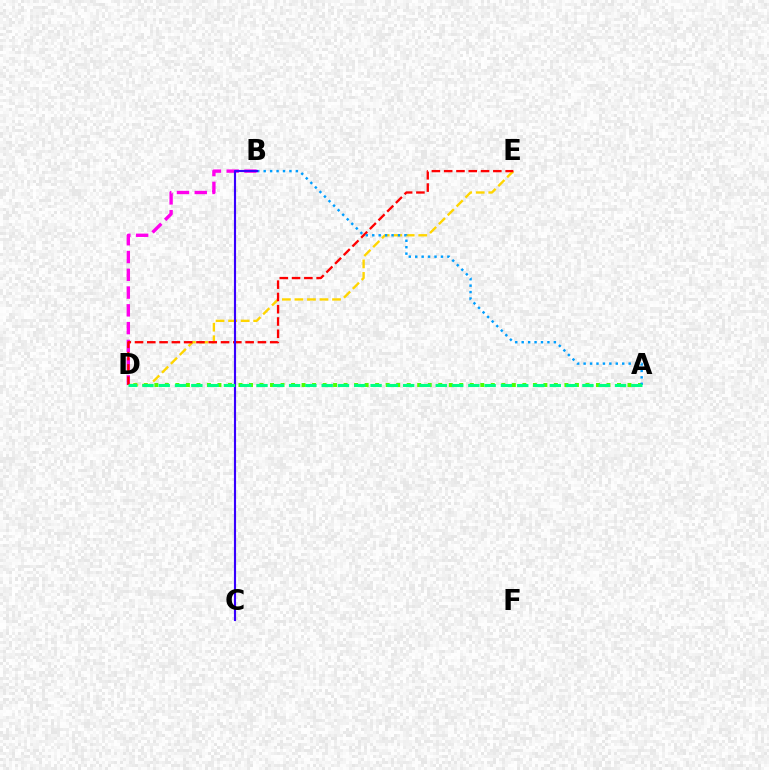{('B', 'D'): [{'color': '#ff00ed', 'line_style': 'dashed', 'thickness': 2.41}], ('A', 'D'): [{'color': '#4fff00', 'line_style': 'dotted', 'thickness': 2.86}, {'color': '#00ff86', 'line_style': 'dashed', 'thickness': 2.21}], ('D', 'E'): [{'color': '#ffd500', 'line_style': 'dashed', 'thickness': 1.7}, {'color': '#ff0000', 'line_style': 'dashed', 'thickness': 1.67}], ('A', 'B'): [{'color': '#009eff', 'line_style': 'dotted', 'thickness': 1.75}], ('B', 'C'): [{'color': '#3700ff', 'line_style': 'solid', 'thickness': 1.53}]}